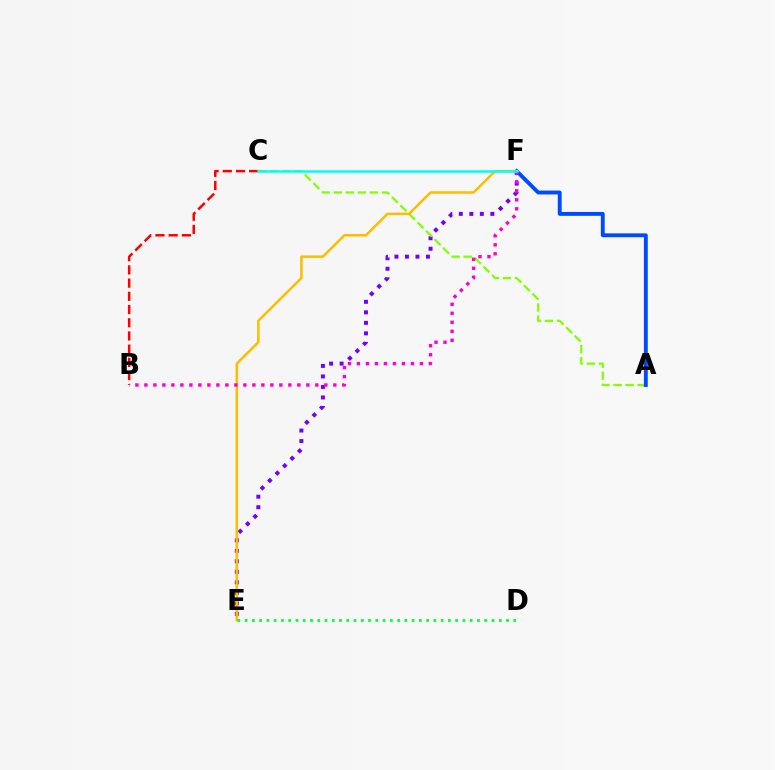{('E', 'F'): [{'color': '#7200ff', 'line_style': 'dotted', 'thickness': 2.86}, {'color': '#ffbd00', 'line_style': 'solid', 'thickness': 1.82}], ('A', 'C'): [{'color': '#84ff00', 'line_style': 'dashed', 'thickness': 1.63}], ('B', 'C'): [{'color': '#ff0000', 'line_style': 'dashed', 'thickness': 1.79}], ('A', 'F'): [{'color': '#004bff', 'line_style': 'solid', 'thickness': 2.79}], ('D', 'E'): [{'color': '#00ff39', 'line_style': 'dotted', 'thickness': 1.97}], ('B', 'F'): [{'color': '#ff00cf', 'line_style': 'dotted', 'thickness': 2.44}], ('C', 'F'): [{'color': '#00fff6', 'line_style': 'solid', 'thickness': 1.81}]}